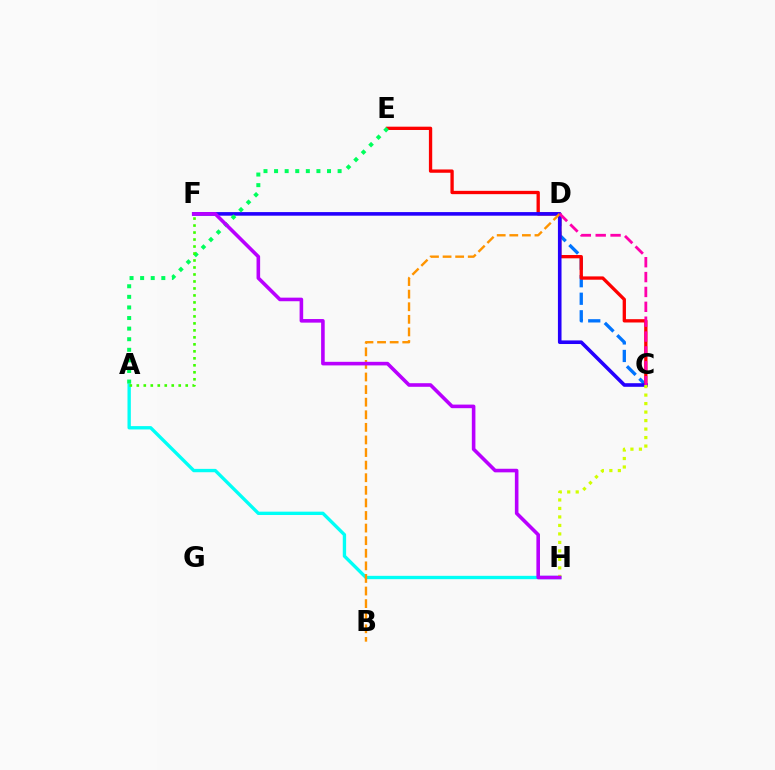{('C', 'D'): [{'color': '#0074ff', 'line_style': 'dashed', 'thickness': 2.38}, {'color': '#ff00ac', 'line_style': 'dashed', 'thickness': 2.02}], ('C', 'E'): [{'color': '#ff0000', 'line_style': 'solid', 'thickness': 2.38}], ('A', 'H'): [{'color': '#00fff6', 'line_style': 'solid', 'thickness': 2.41}], ('C', 'F'): [{'color': '#2500ff', 'line_style': 'solid', 'thickness': 2.59}], ('B', 'D'): [{'color': '#ff9400', 'line_style': 'dashed', 'thickness': 1.71}], ('A', 'E'): [{'color': '#00ff5c', 'line_style': 'dotted', 'thickness': 2.88}], ('C', 'H'): [{'color': '#d1ff00', 'line_style': 'dotted', 'thickness': 2.31}], ('F', 'H'): [{'color': '#b900ff', 'line_style': 'solid', 'thickness': 2.58}], ('A', 'F'): [{'color': '#3dff00', 'line_style': 'dotted', 'thickness': 1.9}]}